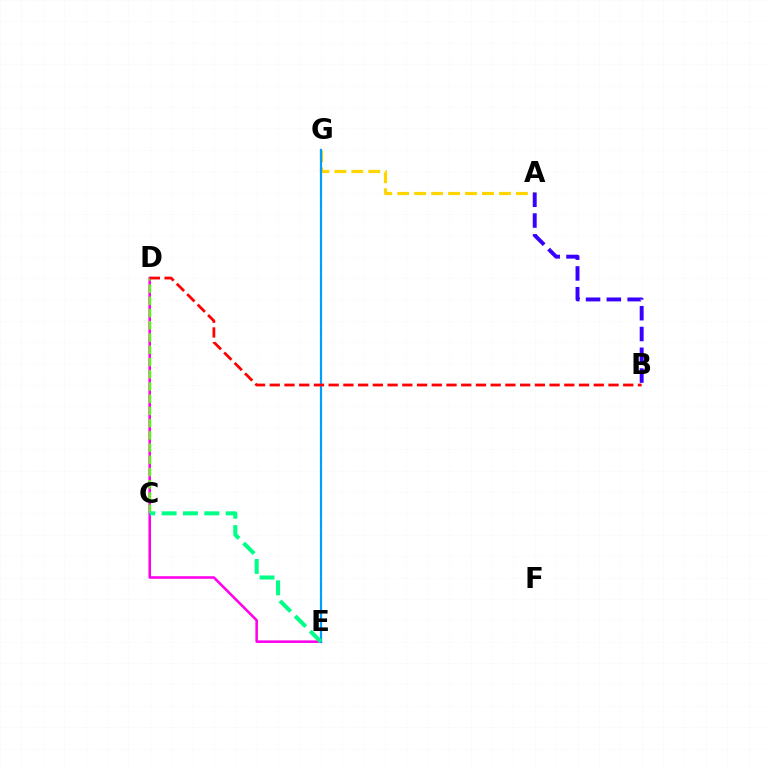{('A', 'G'): [{'color': '#ffd500', 'line_style': 'dashed', 'thickness': 2.3}], ('D', 'E'): [{'color': '#ff00ed', 'line_style': 'solid', 'thickness': 1.85}], ('C', 'D'): [{'color': '#4fff00', 'line_style': 'dashed', 'thickness': 1.66}], ('E', 'G'): [{'color': '#009eff', 'line_style': 'solid', 'thickness': 1.6}], ('A', 'B'): [{'color': '#3700ff', 'line_style': 'dashed', 'thickness': 2.82}], ('C', 'E'): [{'color': '#00ff86', 'line_style': 'dashed', 'thickness': 2.9}], ('B', 'D'): [{'color': '#ff0000', 'line_style': 'dashed', 'thickness': 2.0}]}